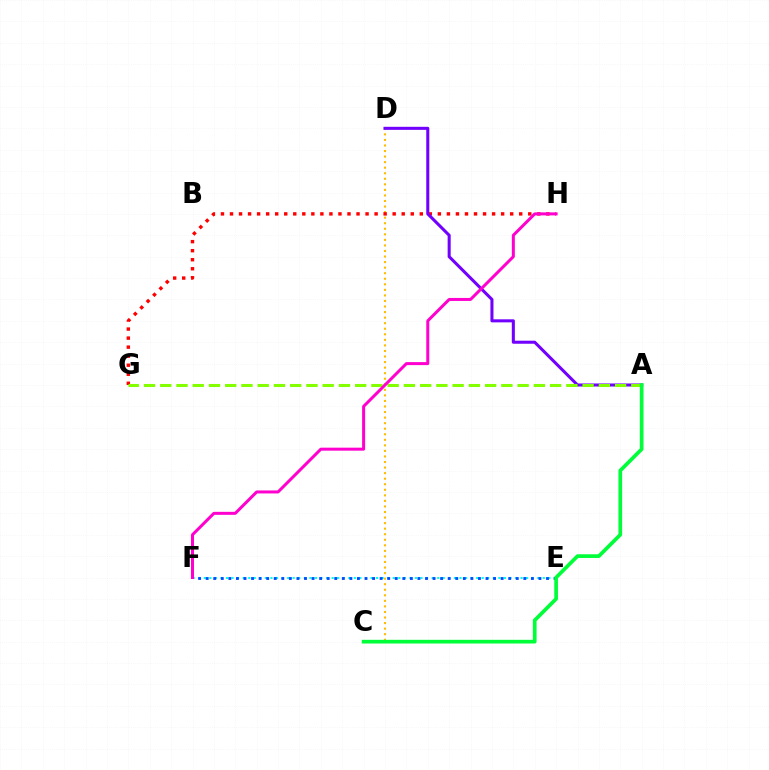{('C', 'D'): [{'color': '#ffbd00', 'line_style': 'dotted', 'thickness': 1.51}], ('G', 'H'): [{'color': '#ff0000', 'line_style': 'dotted', 'thickness': 2.46}], ('E', 'F'): [{'color': '#00fff6', 'line_style': 'dotted', 'thickness': 1.51}, {'color': '#004bff', 'line_style': 'dotted', 'thickness': 2.05}], ('A', 'D'): [{'color': '#7200ff', 'line_style': 'solid', 'thickness': 2.2}], ('A', 'G'): [{'color': '#84ff00', 'line_style': 'dashed', 'thickness': 2.21}], ('F', 'H'): [{'color': '#ff00cf', 'line_style': 'solid', 'thickness': 2.16}], ('A', 'C'): [{'color': '#00ff39', 'line_style': 'solid', 'thickness': 2.66}]}